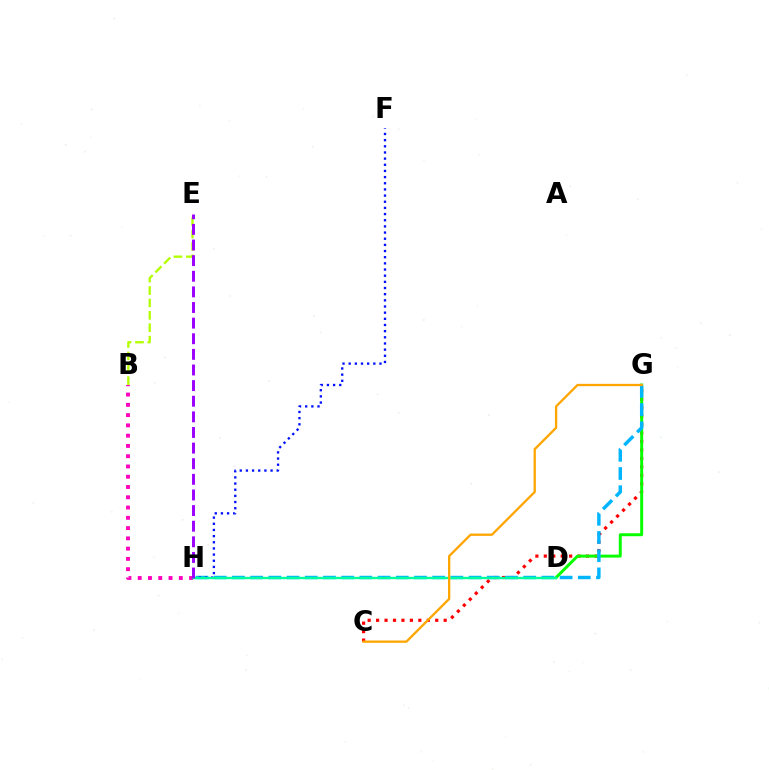{('C', 'G'): [{'color': '#ff0000', 'line_style': 'dotted', 'thickness': 2.3}, {'color': '#ffa500', 'line_style': 'solid', 'thickness': 1.65}], ('D', 'G'): [{'color': '#08ff00', 'line_style': 'solid', 'thickness': 2.13}], ('B', 'H'): [{'color': '#ff00bd', 'line_style': 'dotted', 'thickness': 2.79}], ('G', 'H'): [{'color': '#00b5ff', 'line_style': 'dashed', 'thickness': 2.47}], ('B', 'E'): [{'color': '#b3ff00', 'line_style': 'dashed', 'thickness': 1.68}], ('F', 'H'): [{'color': '#0010ff', 'line_style': 'dotted', 'thickness': 1.67}], ('D', 'H'): [{'color': '#00ff9d', 'line_style': 'solid', 'thickness': 1.7}], ('E', 'H'): [{'color': '#9b00ff', 'line_style': 'dashed', 'thickness': 2.12}]}